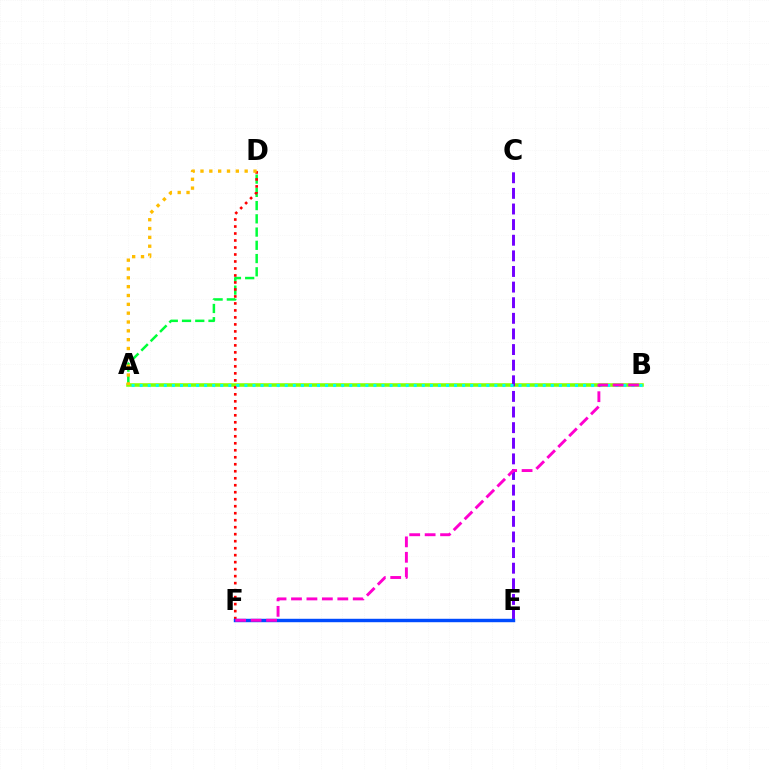{('A', 'B'): [{'color': '#84ff00', 'line_style': 'solid', 'thickness': 2.57}, {'color': '#00fff6', 'line_style': 'dotted', 'thickness': 2.19}], ('A', 'D'): [{'color': '#00ff39', 'line_style': 'dashed', 'thickness': 1.8}, {'color': '#ffbd00', 'line_style': 'dotted', 'thickness': 2.4}], ('C', 'E'): [{'color': '#7200ff', 'line_style': 'dashed', 'thickness': 2.12}], ('D', 'F'): [{'color': '#ff0000', 'line_style': 'dotted', 'thickness': 1.9}], ('E', 'F'): [{'color': '#004bff', 'line_style': 'solid', 'thickness': 2.46}], ('B', 'F'): [{'color': '#ff00cf', 'line_style': 'dashed', 'thickness': 2.1}]}